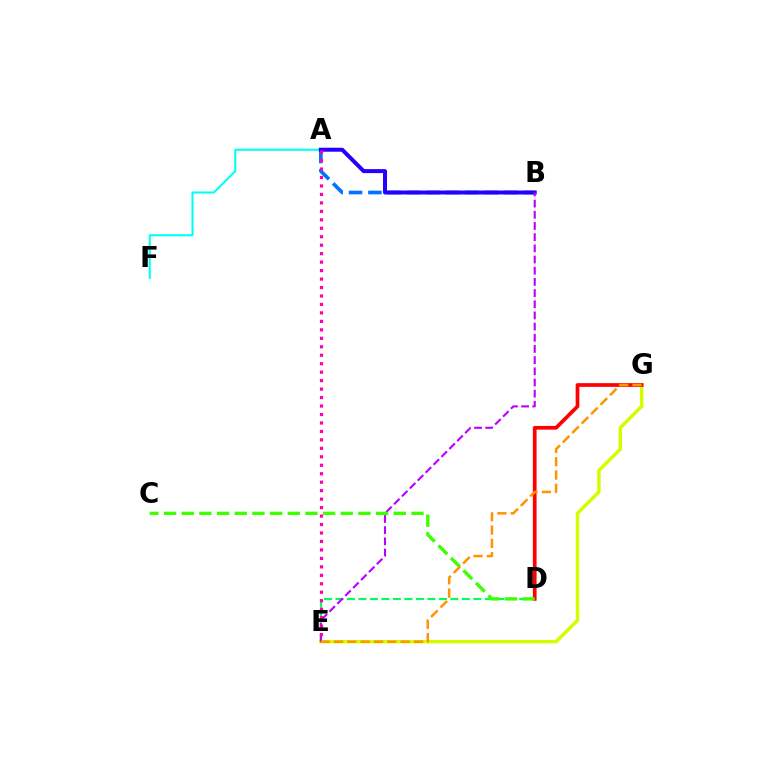{('D', 'E'): [{'color': '#00ff5c', 'line_style': 'dashed', 'thickness': 1.56}], ('A', 'B'): [{'color': '#0074ff', 'line_style': 'dashed', 'thickness': 2.63}, {'color': '#2500ff', 'line_style': 'solid', 'thickness': 2.87}], ('E', 'G'): [{'color': '#d1ff00', 'line_style': 'solid', 'thickness': 2.49}, {'color': '#ff9400', 'line_style': 'dashed', 'thickness': 1.81}], ('A', 'F'): [{'color': '#00fff6', 'line_style': 'solid', 'thickness': 1.5}], ('D', 'G'): [{'color': '#ff0000', 'line_style': 'solid', 'thickness': 2.67}], ('B', 'E'): [{'color': '#b900ff', 'line_style': 'dashed', 'thickness': 1.52}], ('A', 'E'): [{'color': '#ff00ac', 'line_style': 'dotted', 'thickness': 2.3}], ('C', 'D'): [{'color': '#3dff00', 'line_style': 'dashed', 'thickness': 2.4}]}